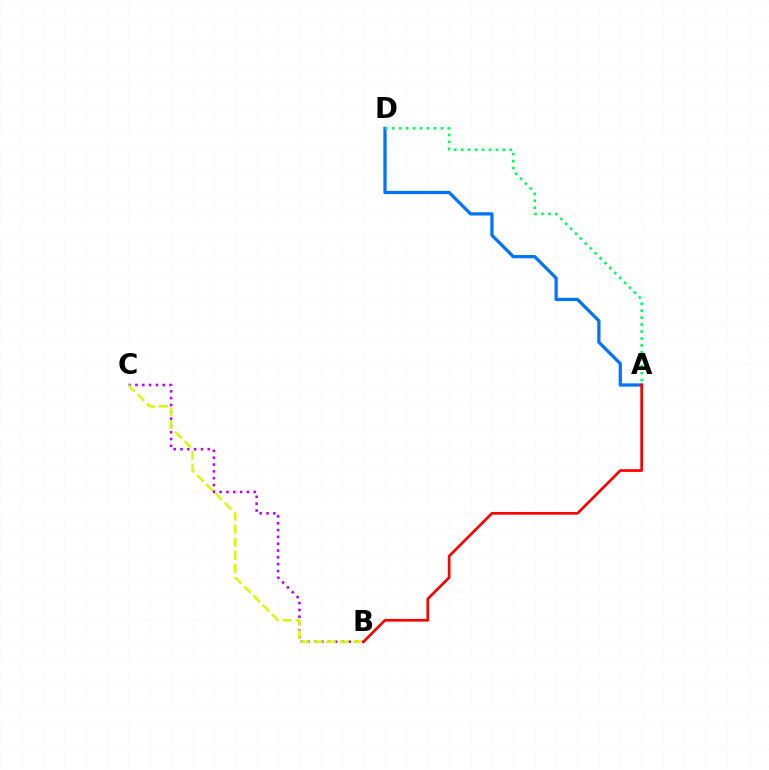{('A', 'D'): [{'color': '#0074ff', 'line_style': 'solid', 'thickness': 2.34}, {'color': '#00ff5c', 'line_style': 'dotted', 'thickness': 1.89}], ('B', 'C'): [{'color': '#b900ff', 'line_style': 'dotted', 'thickness': 1.85}, {'color': '#d1ff00', 'line_style': 'dashed', 'thickness': 1.78}], ('A', 'B'): [{'color': '#ff0000', 'line_style': 'solid', 'thickness': 1.94}]}